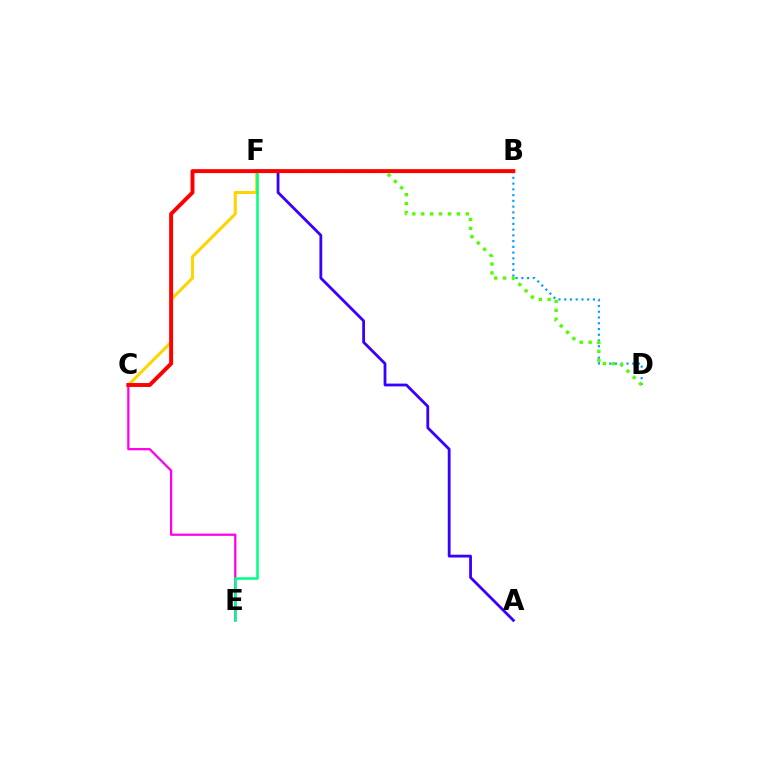{('B', 'C'): [{'color': '#ffd500', 'line_style': 'solid', 'thickness': 2.19}, {'color': '#ff0000', 'line_style': 'solid', 'thickness': 2.83}], ('B', 'D'): [{'color': '#009eff', 'line_style': 'dotted', 'thickness': 1.56}], ('A', 'F'): [{'color': '#3700ff', 'line_style': 'solid', 'thickness': 2.01}], ('C', 'E'): [{'color': '#ff00ed', 'line_style': 'solid', 'thickness': 1.63}], ('D', 'F'): [{'color': '#4fff00', 'line_style': 'dotted', 'thickness': 2.42}], ('E', 'F'): [{'color': '#00ff86', 'line_style': 'solid', 'thickness': 1.84}]}